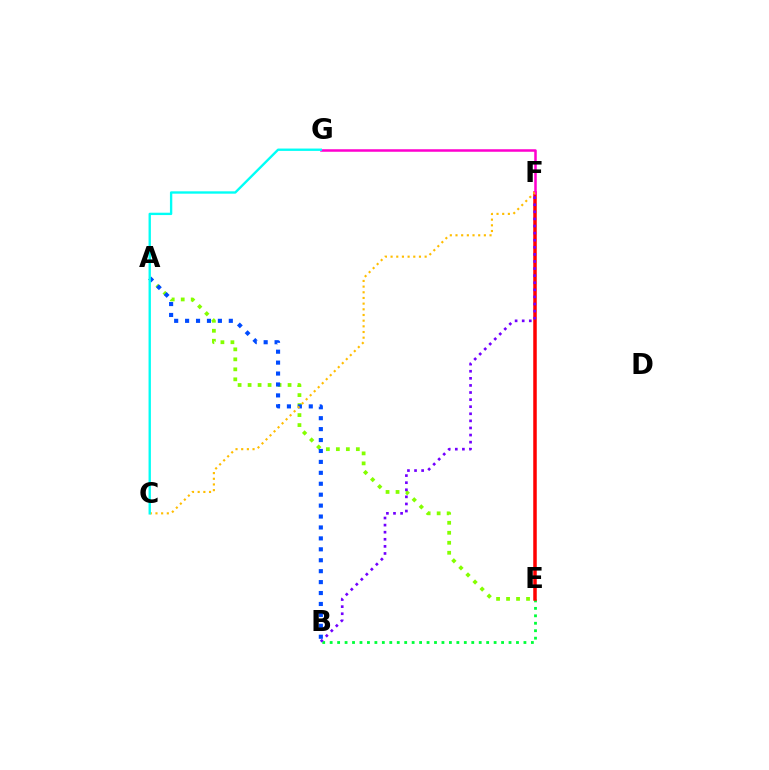{('B', 'E'): [{'color': '#00ff39', 'line_style': 'dotted', 'thickness': 2.02}], ('A', 'E'): [{'color': '#84ff00', 'line_style': 'dotted', 'thickness': 2.71}], ('A', 'B'): [{'color': '#004bff', 'line_style': 'dotted', 'thickness': 2.97}], ('E', 'F'): [{'color': '#ff0000', 'line_style': 'solid', 'thickness': 2.53}], ('F', 'G'): [{'color': '#ff00cf', 'line_style': 'solid', 'thickness': 1.82}], ('C', 'F'): [{'color': '#ffbd00', 'line_style': 'dotted', 'thickness': 1.54}], ('C', 'G'): [{'color': '#00fff6', 'line_style': 'solid', 'thickness': 1.7}], ('B', 'F'): [{'color': '#7200ff', 'line_style': 'dotted', 'thickness': 1.93}]}